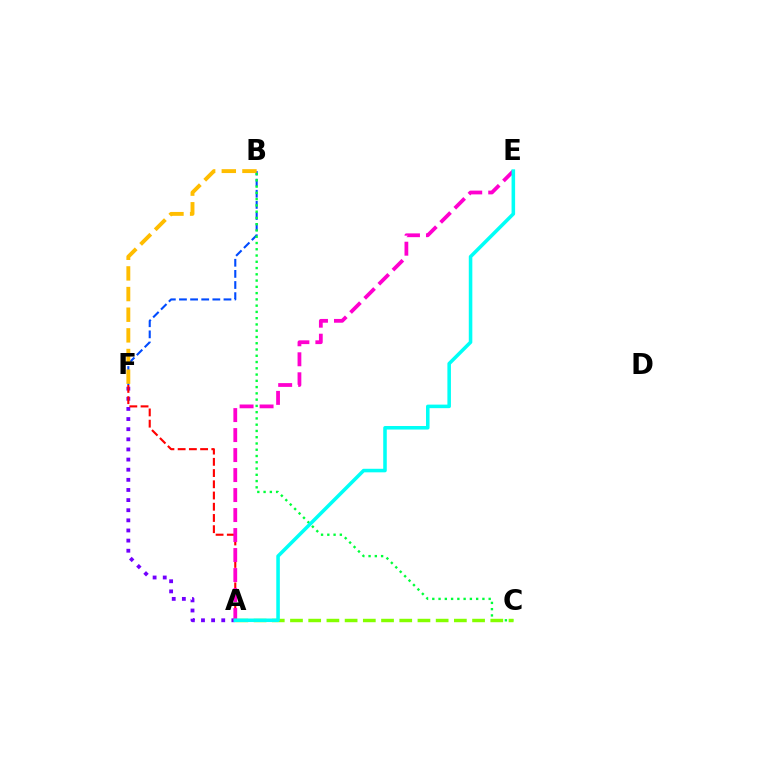{('B', 'F'): [{'color': '#004bff', 'line_style': 'dashed', 'thickness': 1.51}, {'color': '#ffbd00', 'line_style': 'dashed', 'thickness': 2.81}], ('A', 'F'): [{'color': '#7200ff', 'line_style': 'dotted', 'thickness': 2.75}, {'color': '#ff0000', 'line_style': 'dashed', 'thickness': 1.53}], ('A', 'E'): [{'color': '#ff00cf', 'line_style': 'dashed', 'thickness': 2.72}, {'color': '#00fff6', 'line_style': 'solid', 'thickness': 2.56}], ('B', 'C'): [{'color': '#00ff39', 'line_style': 'dotted', 'thickness': 1.7}], ('A', 'C'): [{'color': '#84ff00', 'line_style': 'dashed', 'thickness': 2.47}]}